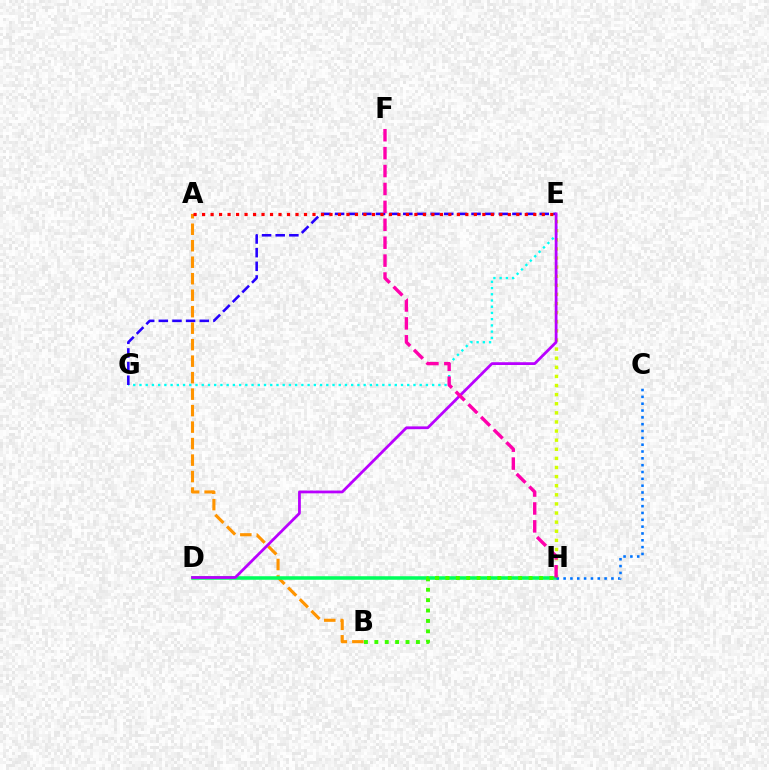{('E', 'G'): [{'color': '#00fff6', 'line_style': 'dotted', 'thickness': 1.69}, {'color': '#2500ff', 'line_style': 'dashed', 'thickness': 1.85}], ('E', 'H'): [{'color': '#d1ff00', 'line_style': 'dotted', 'thickness': 2.47}], ('A', 'B'): [{'color': '#ff9400', 'line_style': 'dashed', 'thickness': 2.24}], ('D', 'H'): [{'color': '#00ff5c', 'line_style': 'solid', 'thickness': 2.54}], ('B', 'H'): [{'color': '#3dff00', 'line_style': 'dotted', 'thickness': 2.82}], ('A', 'E'): [{'color': '#ff0000', 'line_style': 'dotted', 'thickness': 2.31}], ('D', 'E'): [{'color': '#b900ff', 'line_style': 'solid', 'thickness': 2.0}], ('C', 'H'): [{'color': '#0074ff', 'line_style': 'dotted', 'thickness': 1.86}], ('F', 'H'): [{'color': '#ff00ac', 'line_style': 'dashed', 'thickness': 2.43}]}